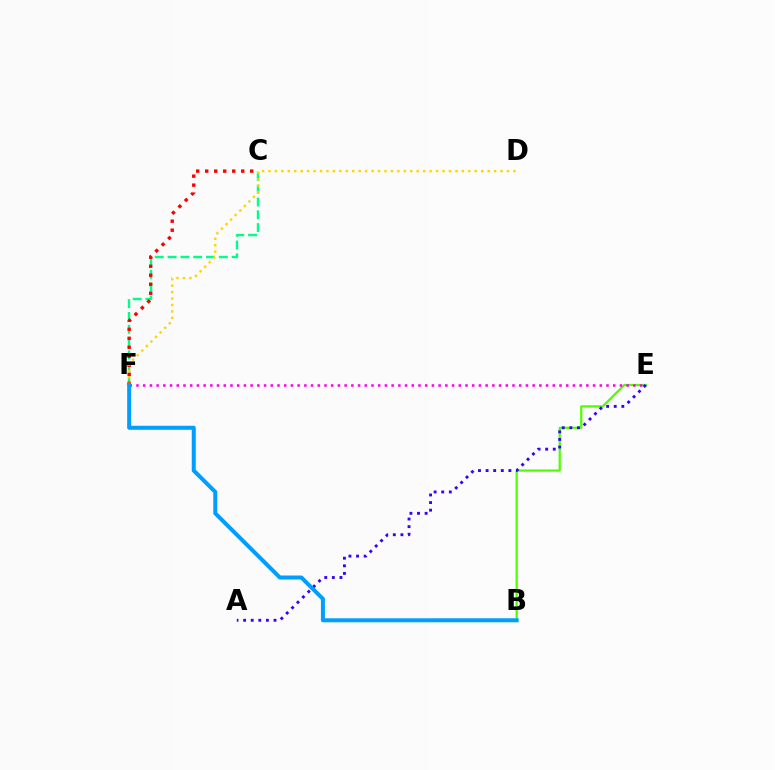{('C', 'F'): [{'color': '#00ff86', 'line_style': 'dashed', 'thickness': 1.74}, {'color': '#ff0000', 'line_style': 'dotted', 'thickness': 2.45}], ('B', 'E'): [{'color': '#4fff00', 'line_style': 'solid', 'thickness': 1.62}], ('D', 'F'): [{'color': '#ffd500', 'line_style': 'dotted', 'thickness': 1.75}], ('E', 'F'): [{'color': '#ff00ed', 'line_style': 'dotted', 'thickness': 1.82}], ('A', 'E'): [{'color': '#3700ff', 'line_style': 'dotted', 'thickness': 2.06}], ('B', 'F'): [{'color': '#009eff', 'line_style': 'solid', 'thickness': 2.89}]}